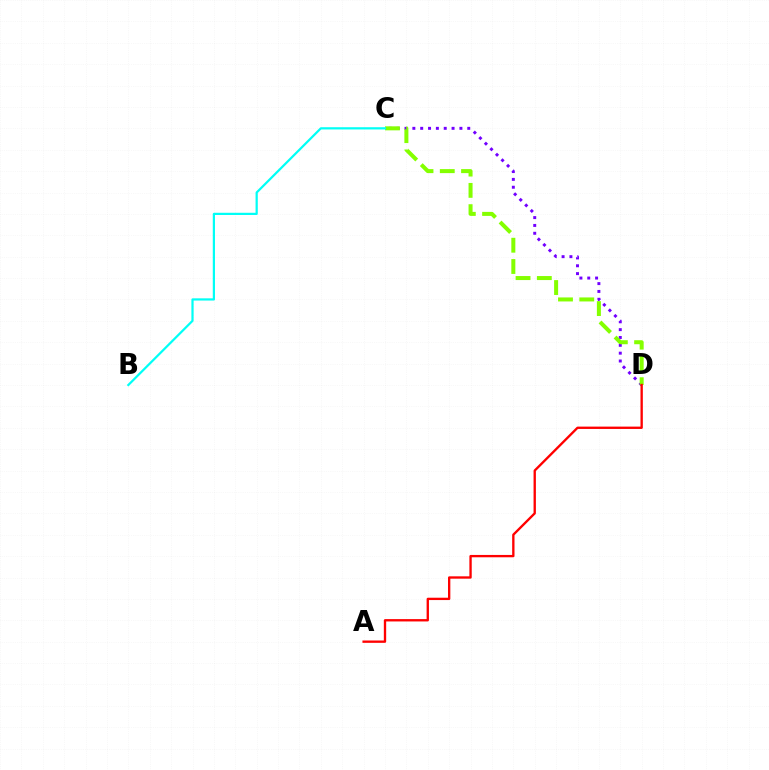{('C', 'D'): [{'color': '#7200ff', 'line_style': 'dotted', 'thickness': 2.13}, {'color': '#84ff00', 'line_style': 'dashed', 'thickness': 2.89}], ('B', 'C'): [{'color': '#00fff6', 'line_style': 'solid', 'thickness': 1.6}], ('A', 'D'): [{'color': '#ff0000', 'line_style': 'solid', 'thickness': 1.69}]}